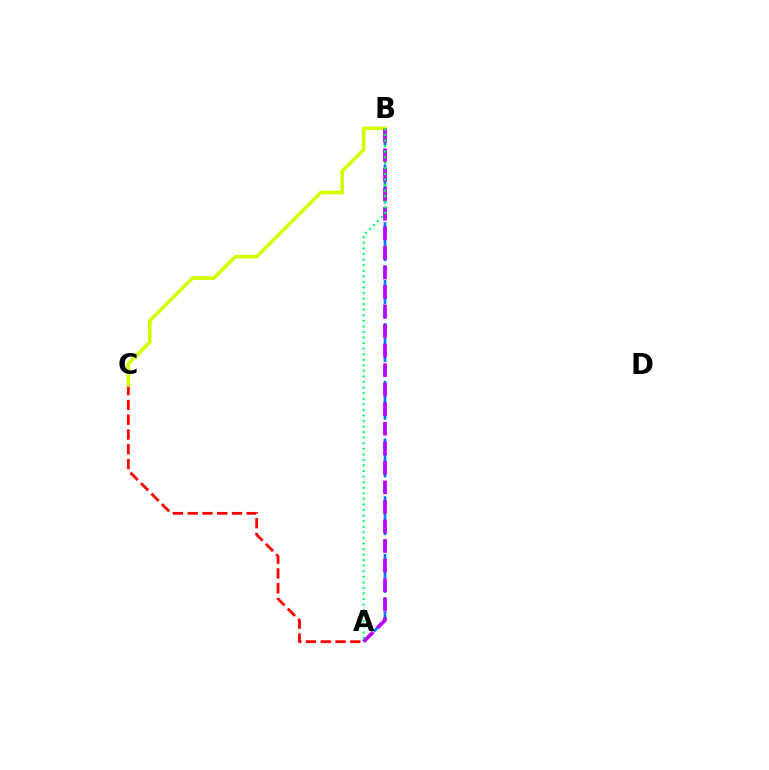{('A', 'C'): [{'color': '#ff0000', 'line_style': 'dashed', 'thickness': 2.01}], ('A', 'B'): [{'color': '#0074ff', 'line_style': 'dashed', 'thickness': 1.96}, {'color': '#b900ff', 'line_style': 'dashed', 'thickness': 2.65}, {'color': '#00ff5c', 'line_style': 'dotted', 'thickness': 1.51}], ('B', 'C'): [{'color': '#d1ff00', 'line_style': 'solid', 'thickness': 2.61}]}